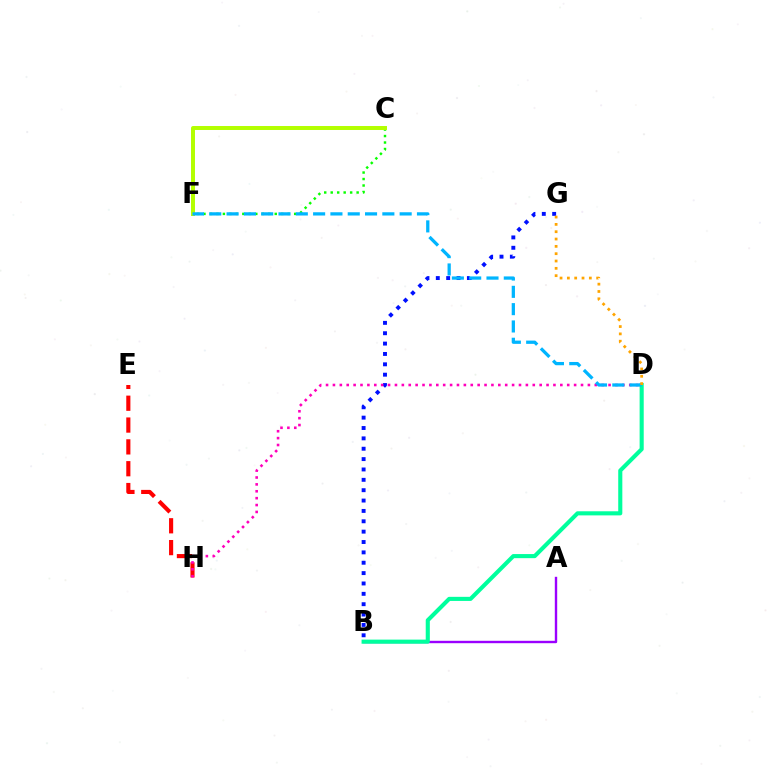{('B', 'G'): [{'color': '#0010ff', 'line_style': 'dotted', 'thickness': 2.82}], ('A', 'B'): [{'color': '#9b00ff', 'line_style': 'solid', 'thickness': 1.72}], ('B', 'D'): [{'color': '#00ff9d', 'line_style': 'solid', 'thickness': 2.95}], ('E', 'H'): [{'color': '#ff0000', 'line_style': 'dashed', 'thickness': 2.97}], ('C', 'F'): [{'color': '#08ff00', 'line_style': 'dotted', 'thickness': 1.76}, {'color': '#b3ff00', 'line_style': 'solid', 'thickness': 2.86}], ('D', 'H'): [{'color': '#ff00bd', 'line_style': 'dotted', 'thickness': 1.87}], ('D', 'F'): [{'color': '#00b5ff', 'line_style': 'dashed', 'thickness': 2.35}], ('D', 'G'): [{'color': '#ffa500', 'line_style': 'dotted', 'thickness': 1.99}]}